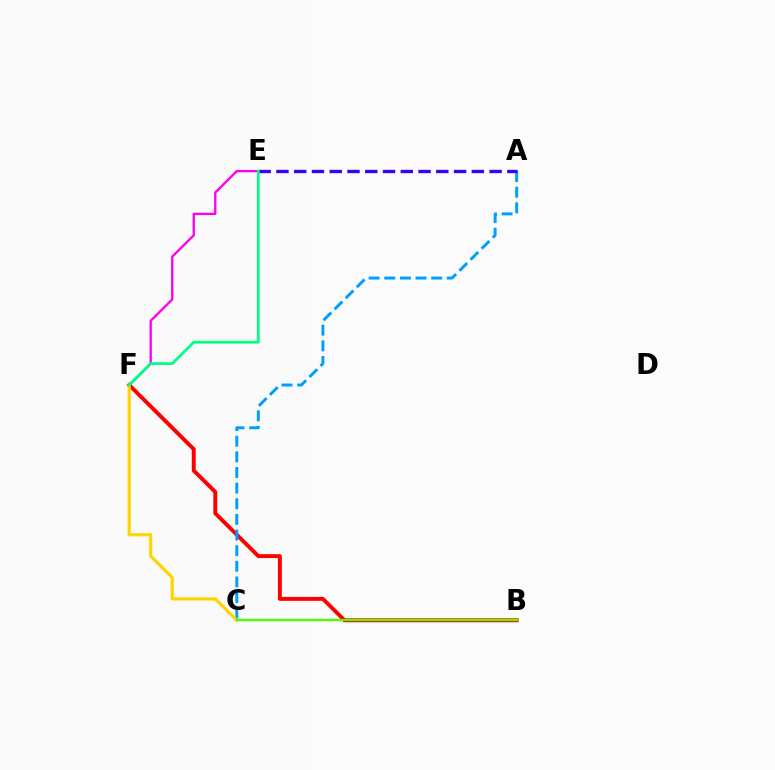{('E', 'F'): [{'color': '#ff00ed', 'line_style': 'solid', 'thickness': 1.68}, {'color': '#00ff86', 'line_style': 'solid', 'thickness': 1.99}], ('B', 'F'): [{'color': '#ff0000', 'line_style': 'solid', 'thickness': 2.82}], ('A', 'C'): [{'color': '#009eff', 'line_style': 'dashed', 'thickness': 2.12}], ('C', 'F'): [{'color': '#ffd500', 'line_style': 'solid', 'thickness': 2.31}], ('A', 'E'): [{'color': '#3700ff', 'line_style': 'dashed', 'thickness': 2.41}], ('B', 'C'): [{'color': '#4fff00', 'line_style': 'solid', 'thickness': 1.69}]}